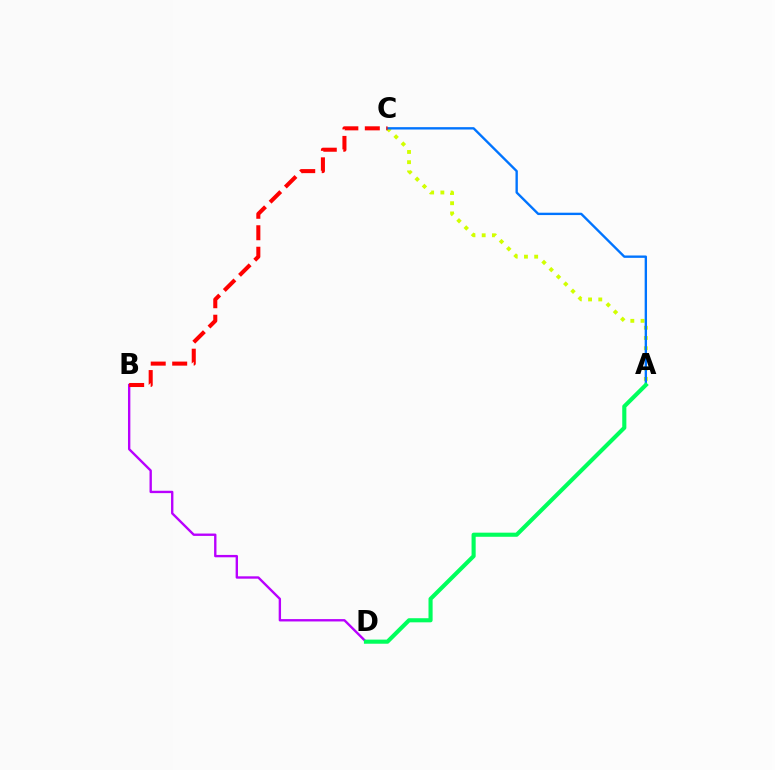{('A', 'C'): [{'color': '#d1ff00', 'line_style': 'dotted', 'thickness': 2.78}, {'color': '#0074ff', 'line_style': 'solid', 'thickness': 1.7}], ('B', 'D'): [{'color': '#b900ff', 'line_style': 'solid', 'thickness': 1.7}], ('A', 'D'): [{'color': '#00ff5c', 'line_style': 'solid', 'thickness': 2.96}], ('B', 'C'): [{'color': '#ff0000', 'line_style': 'dashed', 'thickness': 2.92}]}